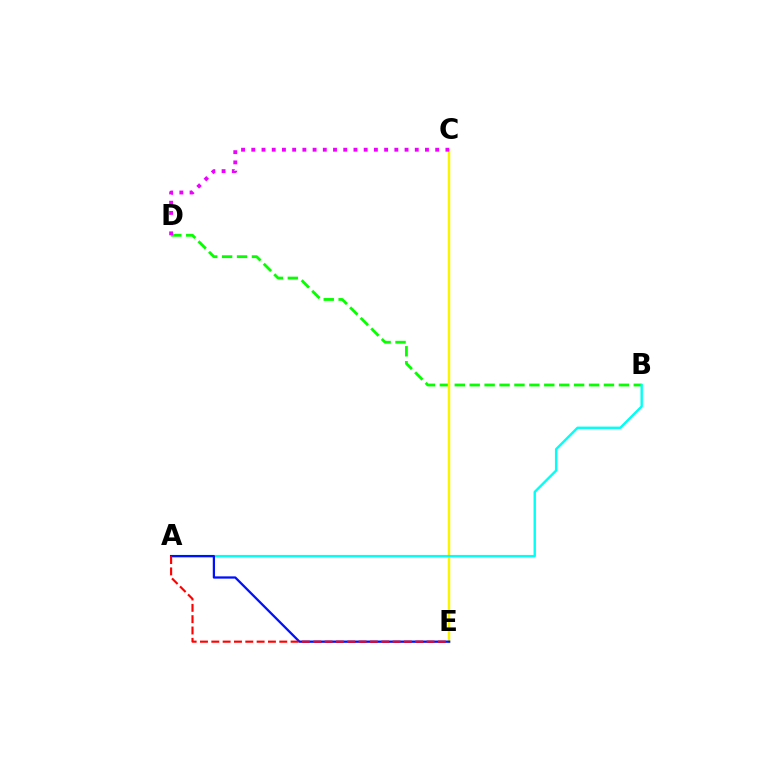{('B', 'D'): [{'color': '#08ff00', 'line_style': 'dashed', 'thickness': 2.03}], ('C', 'E'): [{'color': '#fcf500', 'line_style': 'solid', 'thickness': 1.78}], ('C', 'D'): [{'color': '#ee00ff', 'line_style': 'dotted', 'thickness': 2.78}], ('A', 'B'): [{'color': '#00fff6', 'line_style': 'solid', 'thickness': 1.72}], ('A', 'E'): [{'color': '#0010ff', 'line_style': 'solid', 'thickness': 1.63}, {'color': '#ff0000', 'line_style': 'dashed', 'thickness': 1.54}]}